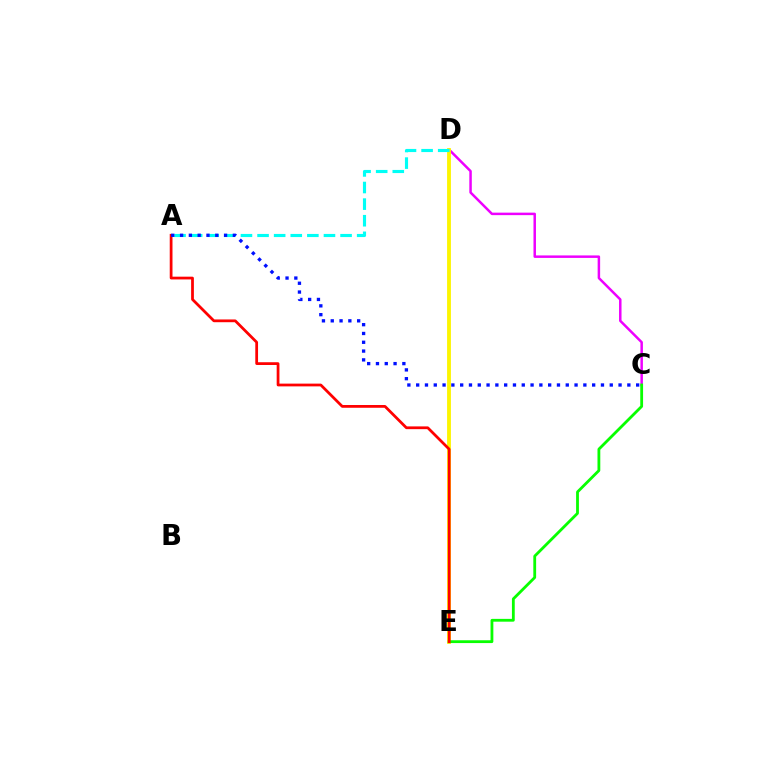{('C', 'D'): [{'color': '#ee00ff', 'line_style': 'solid', 'thickness': 1.79}], ('D', 'E'): [{'color': '#fcf500', 'line_style': 'solid', 'thickness': 2.76}], ('C', 'E'): [{'color': '#08ff00', 'line_style': 'solid', 'thickness': 2.02}], ('A', 'E'): [{'color': '#ff0000', 'line_style': 'solid', 'thickness': 1.99}], ('A', 'D'): [{'color': '#00fff6', 'line_style': 'dashed', 'thickness': 2.26}], ('A', 'C'): [{'color': '#0010ff', 'line_style': 'dotted', 'thickness': 2.39}]}